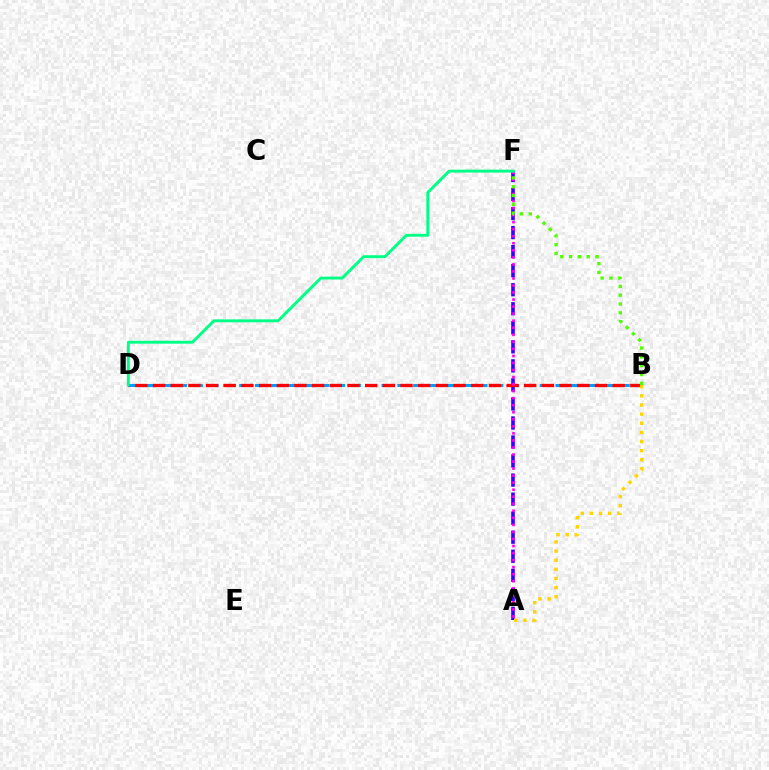{('A', 'F'): [{'color': '#3700ff', 'line_style': 'dashed', 'thickness': 2.59}, {'color': '#ff00ed', 'line_style': 'dotted', 'thickness': 1.91}], ('B', 'D'): [{'color': '#009eff', 'line_style': 'dashed', 'thickness': 2.15}, {'color': '#ff0000', 'line_style': 'dashed', 'thickness': 2.4}], ('D', 'F'): [{'color': '#00ff86', 'line_style': 'solid', 'thickness': 2.1}], ('A', 'B'): [{'color': '#ffd500', 'line_style': 'dotted', 'thickness': 2.48}], ('B', 'F'): [{'color': '#4fff00', 'line_style': 'dotted', 'thickness': 2.4}]}